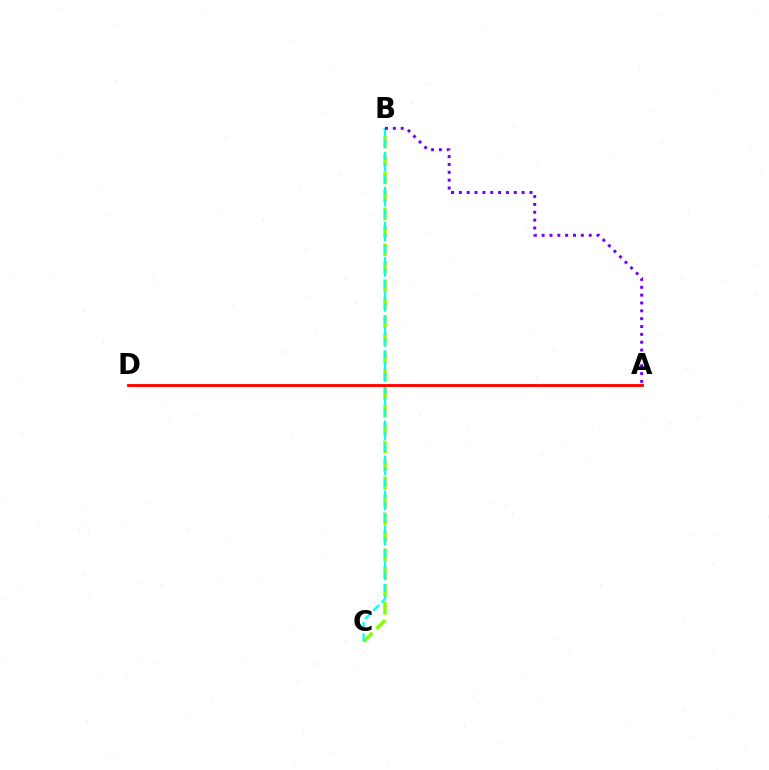{('B', 'C'): [{'color': '#84ff00', 'line_style': 'dashed', 'thickness': 2.44}, {'color': '#00fff6', 'line_style': 'dashed', 'thickness': 1.59}], ('A', 'B'): [{'color': '#7200ff', 'line_style': 'dotted', 'thickness': 2.13}], ('A', 'D'): [{'color': '#ff0000', 'line_style': 'solid', 'thickness': 2.05}]}